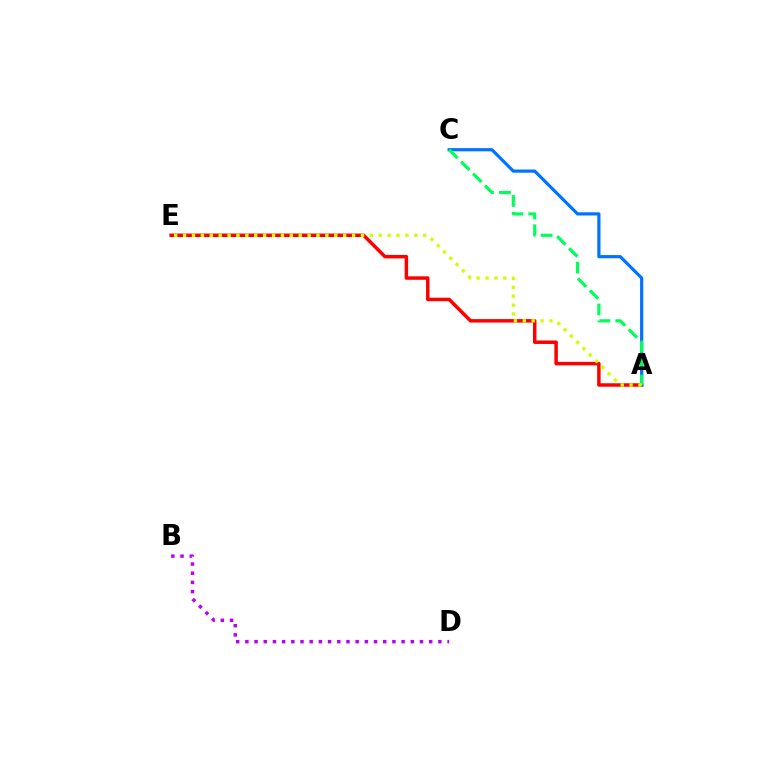{('A', 'E'): [{'color': '#ff0000', 'line_style': 'solid', 'thickness': 2.51}, {'color': '#d1ff00', 'line_style': 'dotted', 'thickness': 2.42}], ('B', 'D'): [{'color': '#b900ff', 'line_style': 'dotted', 'thickness': 2.5}], ('A', 'C'): [{'color': '#0074ff', 'line_style': 'solid', 'thickness': 2.3}, {'color': '#00ff5c', 'line_style': 'dashed', 'thickness': 2.3}]}